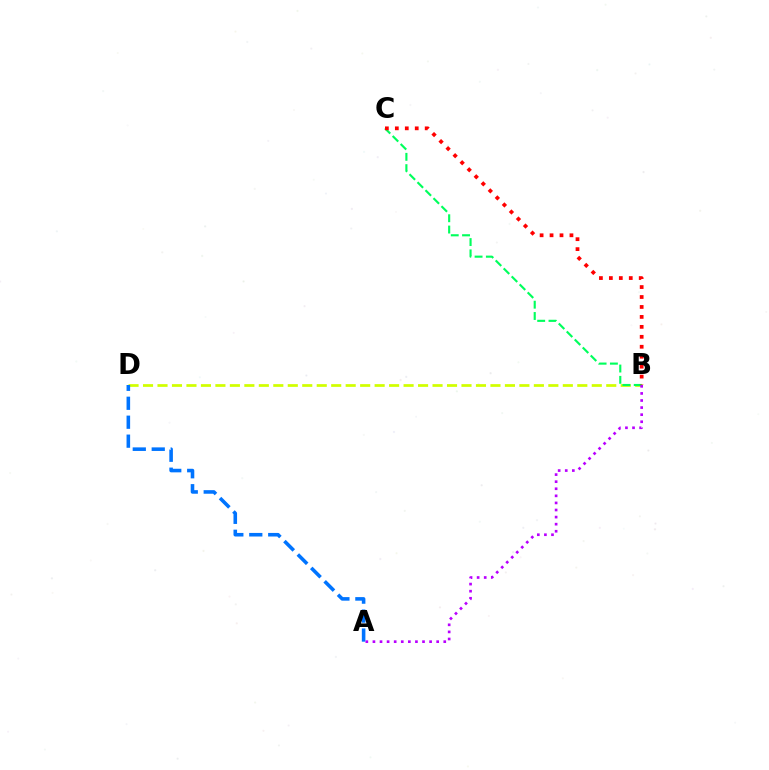{('B', 'D'): [{'color': '#d1ff00', 'line_style': 'dashed', 'thickness': 1.97}], ('B', 'C'): [{'color': '#00ff5c', 'line_style': 'dashed', 'thickness': 1.54}, {'color': '#ff0000', 'line_style': 'dotted', 'thickness': 2.7}], ('A', 'D'): [{'color': '#0074ff', 'line_style': 'dashed', 'thickness': 2.57}], ('A', 'B'): [{'color': '#b900ff', 'line_style': 'dotted', 'thickness': 1.92}]}